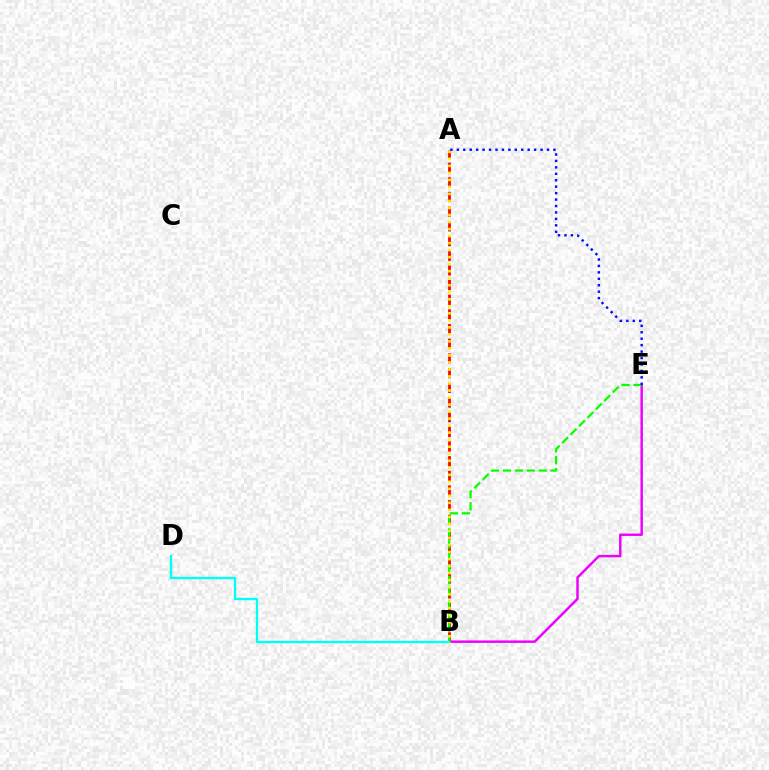{('A', 'B'): [{'color': '#ff0000', 'line_style': 'dashed', 'thickness': 1.99}, {'color': '#fcf500', 'line_style': 'dotted', 'thickness': 1.91}], ('B', 'E'): [{'color': '#ee00ff', 'line_style': 'solid', 'thickness': 1.77}, {'color': '#08ff00', 'line_style': 'dashed', 'thickness': 1.62}], ('B', 'D'): [{'color': '#00fff6', 'line_style': 'solid', 'thickness': 1.68}], ('A', 'E'): [{'color': '#0010ff', 'line_style': 'dotted', 'thickness': 1.75}]}